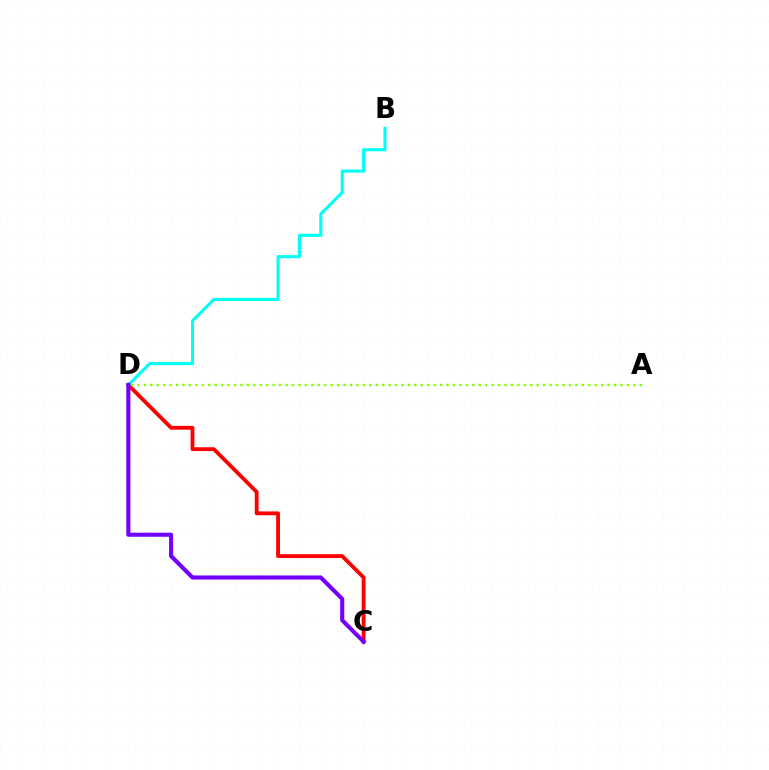{('C', 'D'): [{'color': '#ff0000', 'line_style': 'solid', 'thickness': 2.76}, {'color': '#7200ff', 'line_style': 'solid', 'thickness': 2.95}], ('A', 'D'): [{'color': '#84ff00', 'line_style': 'dotted', 'thickness': 1.75}], ('B', 'D'): [{'color': '#00fff6', 'line_style': 'solid', 'thickness': 2.23}]}